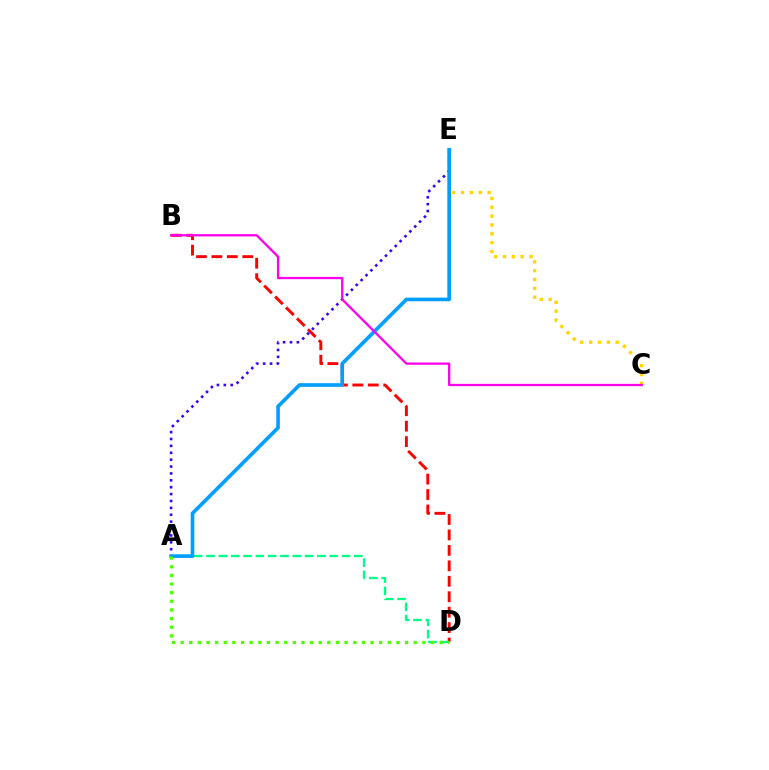{('B', 'D'): [{'color': '#ff0000', 'line_style': 'dashed', 'thickness': 2.1}], ('C', 'E'): [{'color': '#ffd500', 'line_style': 'dotted', 'thickness': 2.4}], ('A', 'D'): [{'color': '#00ff86', 'line_style': 'dashed', 'thickness': 1.67}, {'color': '#4fff00', 'line_style': 'dotted', 'thickness': 2.35}], ('A', 'E'): [{'color': '#3700ff', 'line_style': 'dotted', 'thickness': 1.87}, {'color': '#009eff', 'line_style': 'solid', 'thickness': 2.61}], ('B', 'C'): [{'color': '#ff00ed', 'line_style': 'solid', 'thickness': 1.65}]}